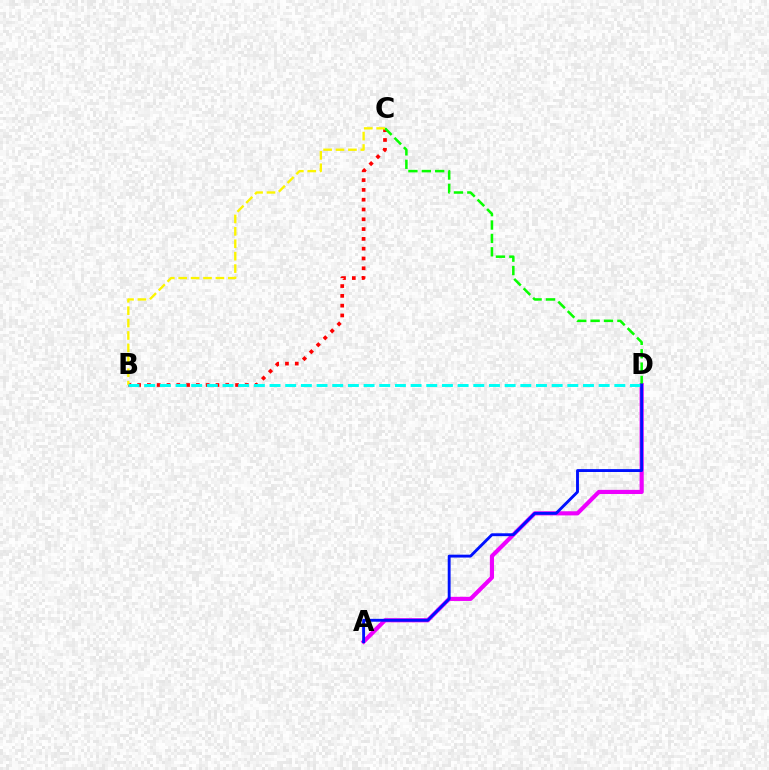{('A', 'D'): [{'color': '#ee00ff', 'line_style': 'solid', 'thickness': 2.98}, {'color': '#0010ff', 'line_style': 'solid', 'thickness': 2.07}], ('B', 'C'): [{'color': '#ff0000', 'line_style': 'dotted', 'thickness': 2.66}, {'color': '#fcf500', 'line_style': 'dashed', 'thickness': 1.69}], ('C', 'D'): [{'color': '#08ff00', 'line_style': 'dashed', 'thickness': 1.82}], ('B', 'D'): [{'color': '#00fff6', 'line_style': 'dashed', 'thickness': 2.13}]}